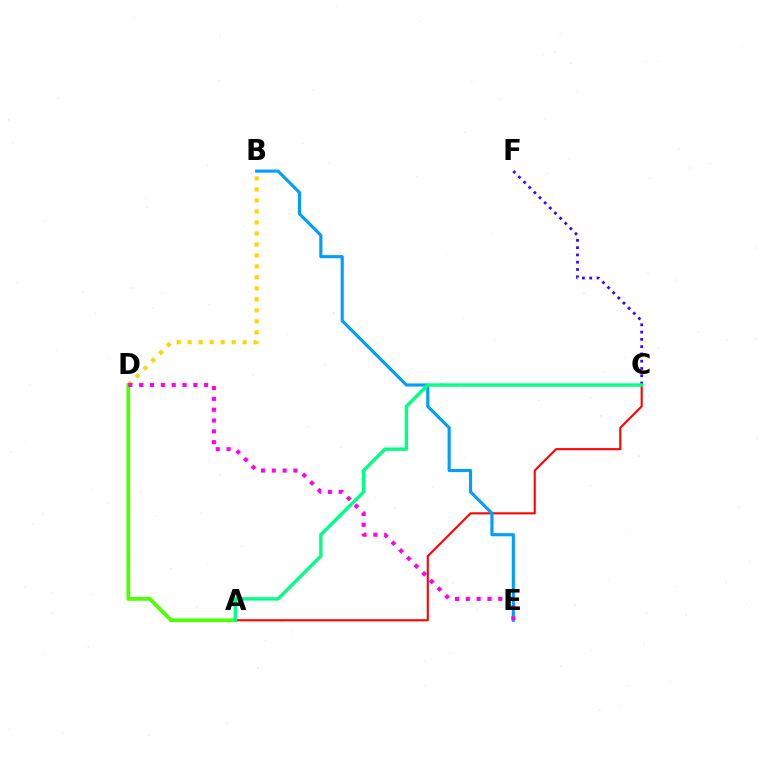{('B', 'D'): [{'color': '#ffd500', 'line_style': 'dotted', 'thickness': 2.99}], ('A', 'C'): [{'color': '#ff0000', 'line_style': 'solid', 'thickness': 1.51}, {'color': '#00ff86', 'line_style': 'solid', 'thickness': 2.45}], ('A', 'D'): [{'color': '#4fff00', 'line_style': 'solid', 'thickness': 2.7}], ('C', 'F'): [{'color': '#3700ff', 'line_style': 'dotted', 'thickness': 1.97}], ('B', 'E'): [{'color': '#009eff', 'line_style': 'solid', 'thickness': 2.25}], ('D', 'E'): [{'color': '#ff00ed', 'line_style': 'dotted', 'thickness': 2.94}]}